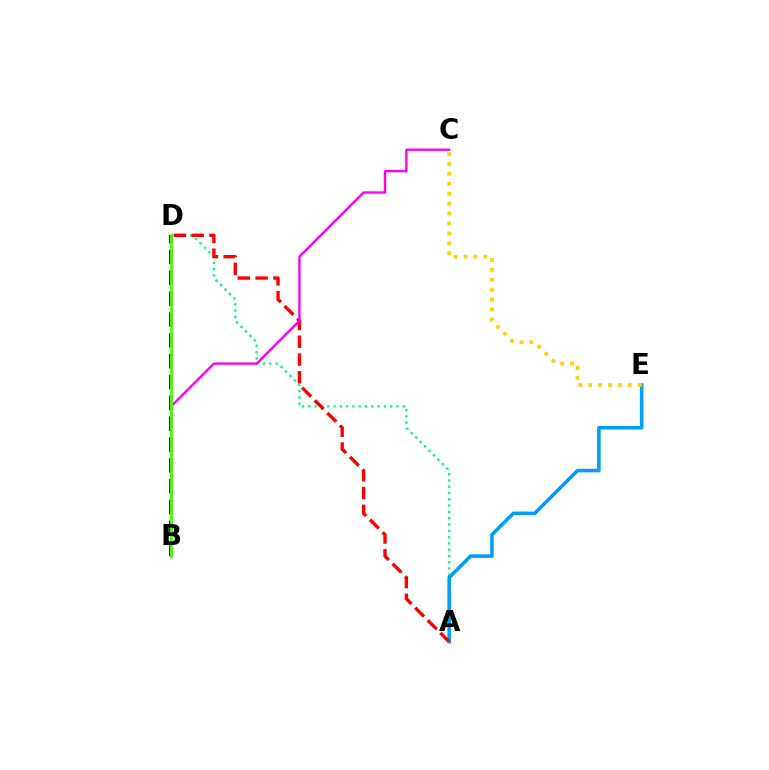{('A', 'D'): [{'color': '#00ff86', 'line_style': 'dotted', 'thickness': 1.71}, {'color': '#ff0000', 'line_style': 'dashed', 'thickness': 2.42}], ('A', 'E'): [{'color': '#009eff', 'line_style': 'solid', 'thickness': 2.57}], ('B', 'C'): [{'color': '#ff00ed', 'line_style': 'solid', 'thickness': 1.7}], ('B', 'D'): [{'color': '#3700ff', 'line_style': 'dashed', 'thickness': 2.83}, {'color': '#4fff00', 'line_style': 'solid', 'thickness': 2.03}], ('C', 'E'): [{'color': '#ffd500', 'line_style': 'dotted', 'thickness': 2.69}]}